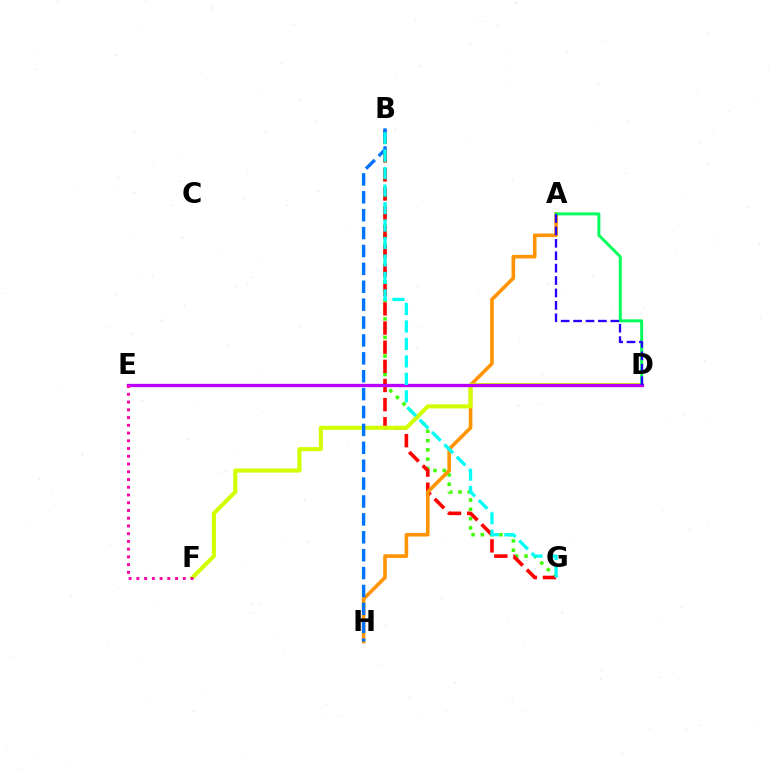{('B', 'G'): [{'color': '#3dff00', 'line_style': 'dotted', 'thickness': 2.53}, {'color': '#ff0000', 'line_style': 'dashed', 'thickness': 2.6}, {'color': '#00fff6', 'line_style': 'dashed', 'thickness': 2.37}], ('A', 'H'): [{'color': '#ff9400', 'line_style': 'solid', 'thickness': 2.59}], ('D', 'F'): [{'color': '#d1ff00', 'line_style': 'solid', 'thickness': 2.94}], ('A', 'D'): [{'color': '#00ff5c', 'line_style': 'solid', 'thickness': 2.12}, {'color': '#2500ff', 'line_style': 'dashed', 'thickness': 1.69}], ('D', 'E'): [{'color': '#b900ff', 'line_style': 'solid', 'thickness': 2.38}], ('B', 'H'): [{'color': '#0074ff', 'line_style': 'dashed', 'thickness': 2.43}], ('E', 'F'): [{'color': '#ff00ac', 'line_style': 'dotted', 'thickness': 2.1}]}